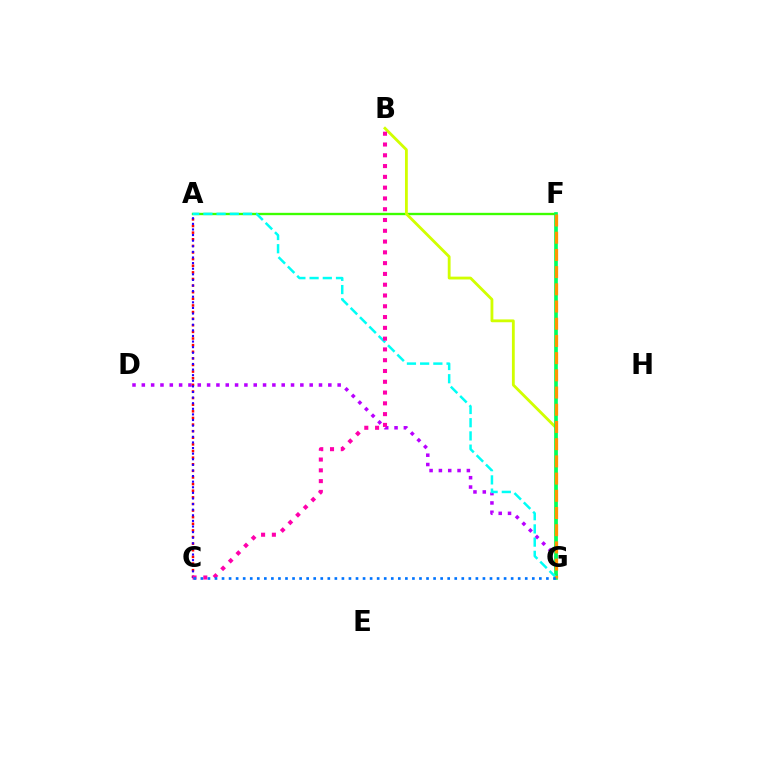{('A', 'F'): [{'color': '#3dff00', 'line_style': 'solid', 'thickness': 1.69}], ('D', 'G'): [{'color': '#b900ff', 'line_style': 'dotted', 'thickness': 2.53}], ('A', 'C'): [{'color': '#ff0000', 'line_style': 'dotted', 'thickness': 1.8}, {'color': '#2500ff', 'line_style': 'dotted', 'thickness': 1.52}], ('B', 'G'): [{'color': '#d1ff00', 'line_style': 'solid', 'thickness': 2.03}], ('F', 'G'): [{'color': '#00ff5c', 'line_style': 'solid', 'thickness': 2.64}, {'color': '#ff9400', 'line_style': 'dashed', 'thickness': 2.34}], ('A', 'G'): [{'color': '#00fff6', 'line_style': 'dashed', 'thickness': 1.79}], ('B', 'C'): [{'color': '#ff00ac', 'line_style': 'dotted', 'thickness': 2.93}], ('C', 'G'): [{'color': '#0074ff', 'line_style': 'dotted', 'thickness': 1.92}]}